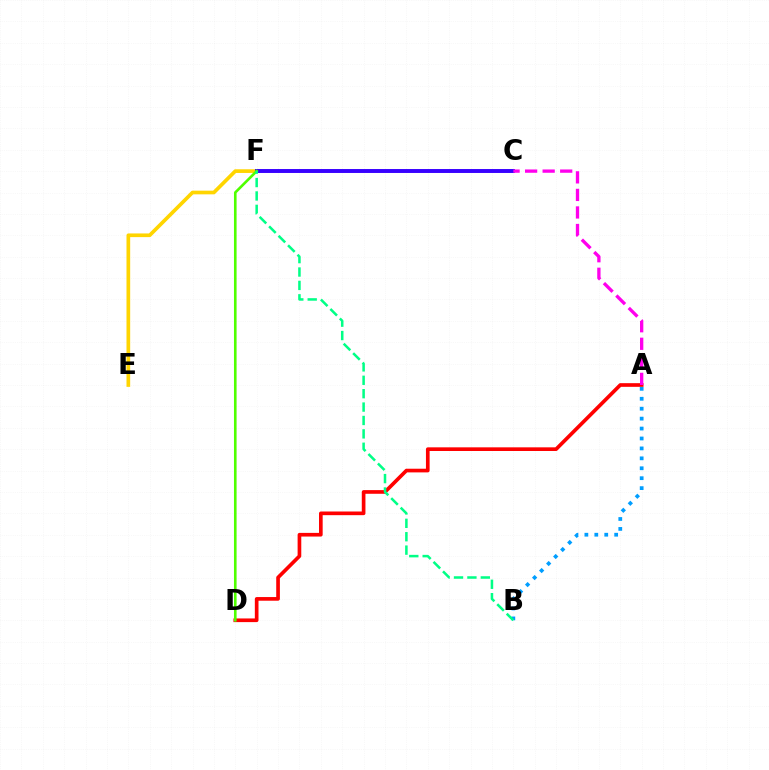{('E', 'F'): [{'color': '#ffd500', 'line_style': 'solid', 'thickness': 2.65}], ('A', 'B'): [{'color': '#009eff', 'line_style': 'dotted', 'thickness': 2.7}], ('A', 'D'): [{'color': '#ff0000', 'line_style': 'solid', 'thickness': 2.64}], ('C', 'F'): [{'color': '#3700ff', 'line_style': 'solid', 'thickness': 2.83}], ('A', 'C'): [{'color': '#ff00ed', 'line_style': 'dashed', 'thickness': 2.38}], ('D', 'F'): [{'color': '#4fff00', 'line_style': 'solid', 'thickness': 1.89}], ('B', 'F'): [{'color': '#00ff86', 'line_style': 'dashed', 'thickness': 1.82}]}